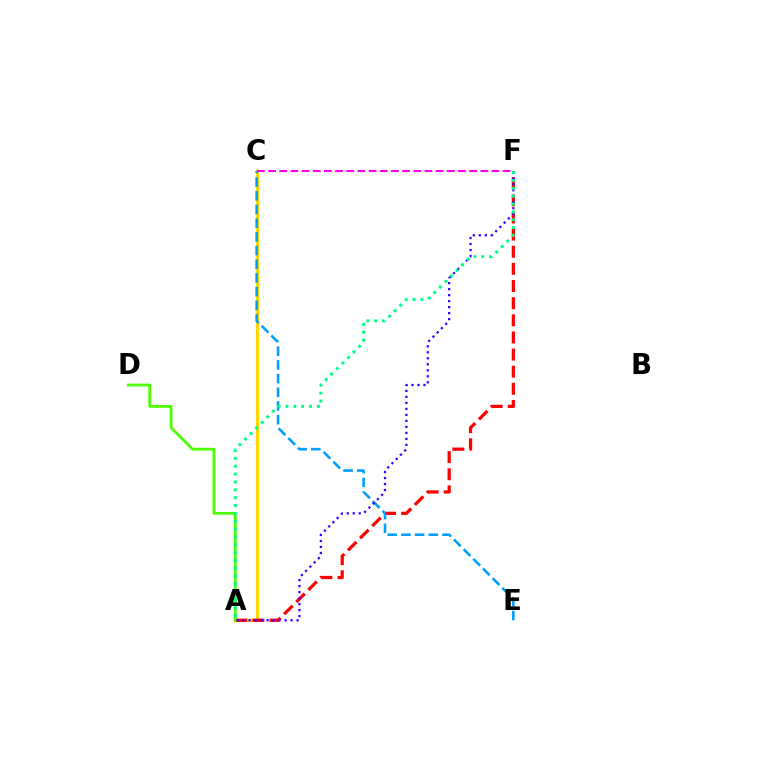{('A', 'C'): [{'color': '#ffd500', 'line_style': 'solid', 'thickness': 2.34}], ('A', 'F'): [{'color': '#ff0000', 'line_style': 'dashed', 'thickness': 2.33}, {'color': '#3700ff', 'line_style': 'dotted', 'thickness': 1.63}, {'color': '#00ff86', 'line_style': 'dotted', 'thickness': 2.13}], ('C', 'E'): [{'color': '#009eff', 'line_style': 'dashed', 'thickness': 1.86}], ('A', 'D'): [{'color': '#4fff00', 'line_style': 'solid', 'thickness': 1.99}], ('C', 'F'): [{'color': '#ff00ed', 'line_style': 'dashed', 'thickness': 1.52}]}